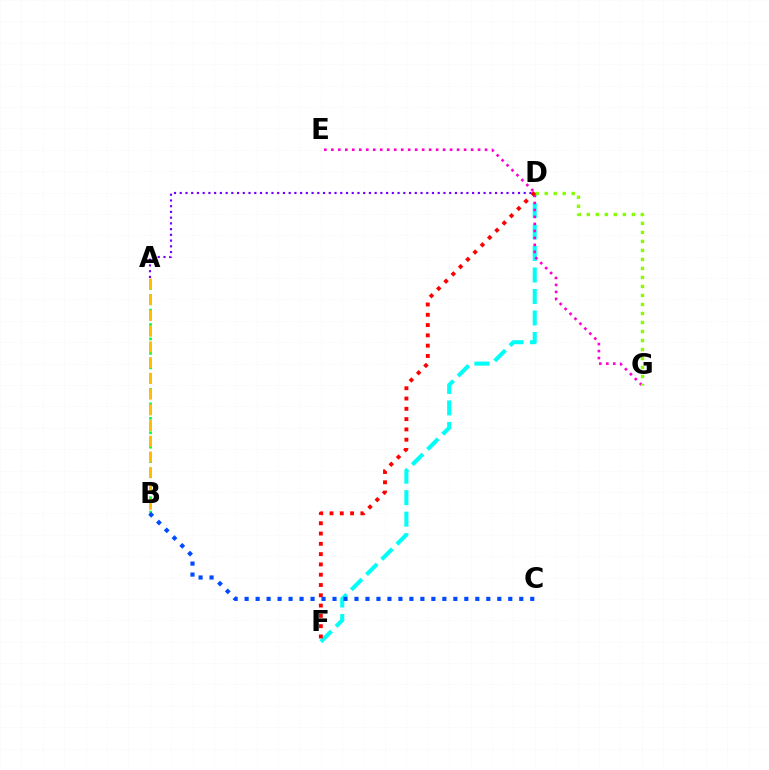{('D', 'F'): [{'color': '#00fff6', 'line_style': 'dashed', 'thickness': 2.92}, {'color': '#ff0000', 'line_style': 'dotted', 'thickness': 2.8}], ('E', 'G'): [{'color': '#ff00cf', 'line_style': 'dotted', 'thickness': 1.9}], ('A', 'B'): [{'color': '#00ff39', 'line_style': 'dotted', 'thickness': 1.96}, {'color': '#ffbd00', 'line_style': 'dashed', 'thickness': 2.14}], ('D', 'G'): [{'color': '#84ff00', 'line_style': 'dotted', 'thickness': 2.45}], ('A', 'D'): [{'color': '#7200ff', 'line_style': 'dotted', 'thickness': 1.56}], ('B', 'C'): [{'color': '#004bff', 'line_style': 'dotted', 'thickness': 2.98}]}